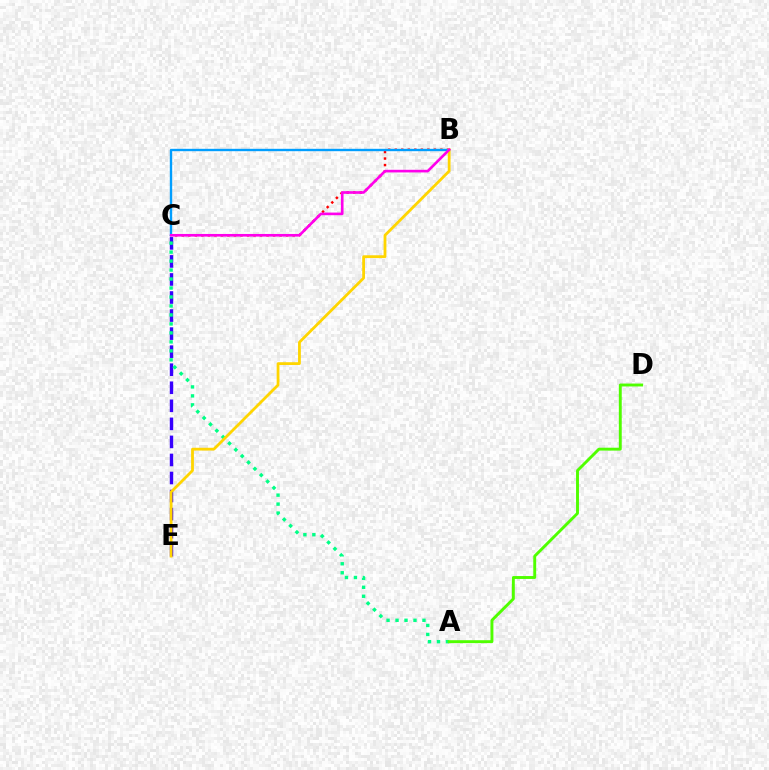{('C', 'E'): [{'color': '#3700ff', 'line_style': 'dashed', 'thickness': 2.45}], ('B', 'C'): [{'color': '#ff0000', 'line_style': 'dotted', 'thickness': 1.77}, {'color': '#009eff', 'line_style': 'solid', 'thickness': 1.71}, {'color': '#ff00ed', 'line_style': 'solid', 'thickness': 1.9}], ('A', 'C'): [{'color': '#00ff86', 'line_style': 'dotted', 'thickness': 2.44}], ('A', 'D'): [{'color': '#4fff00', 'line_style': 'solid', 'thickness': 2.09}], ('B', 'E'): [{'color': '#ffd500', 'line_style': 'solid', 'thickness': 2.01}]}